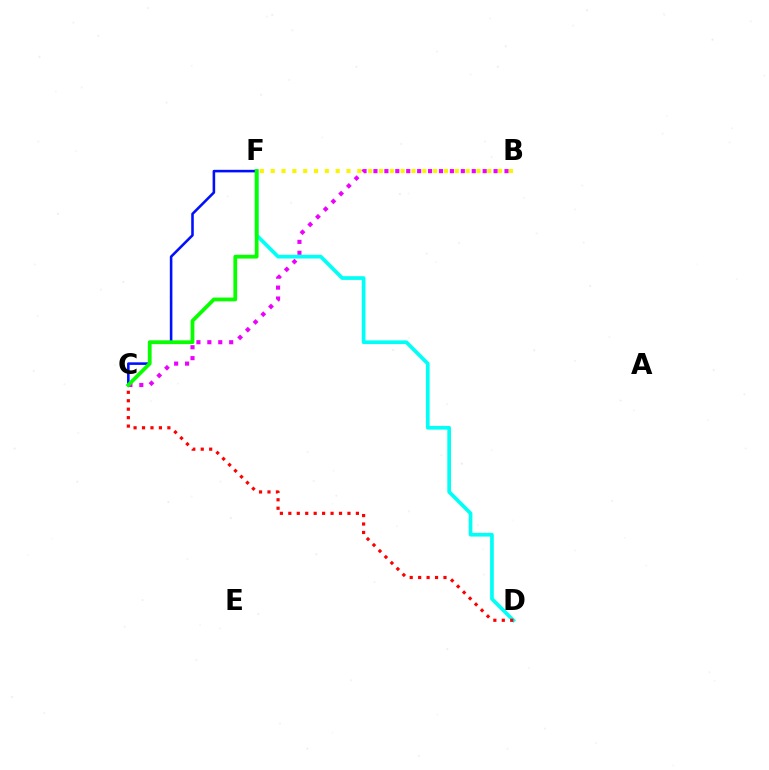{('B', 'C'): [{'color': '#ee00ff', 'line_style': 'dotted', 'thickness': 2.97}], ('D', 'F'): [{'color': '#00fff6', 'line_style': 'solid', 'thickness': 2.66}], ('C', 'F'): [{'color': '#0010ff', 'line_style': 'solid', 'thickness': 1.86}, {'color': '#08ff00', 'line_style': 'solid', 'thickness': 2.72}], ('B', 'F'): [{'color': '#fcf500', 'line_style': 'dotted', 'thickness': 2.94}], ('C', 'D'): [{'color': '#ff0000', 'line_style': 'dotted', 'thickness': 2.29}]}